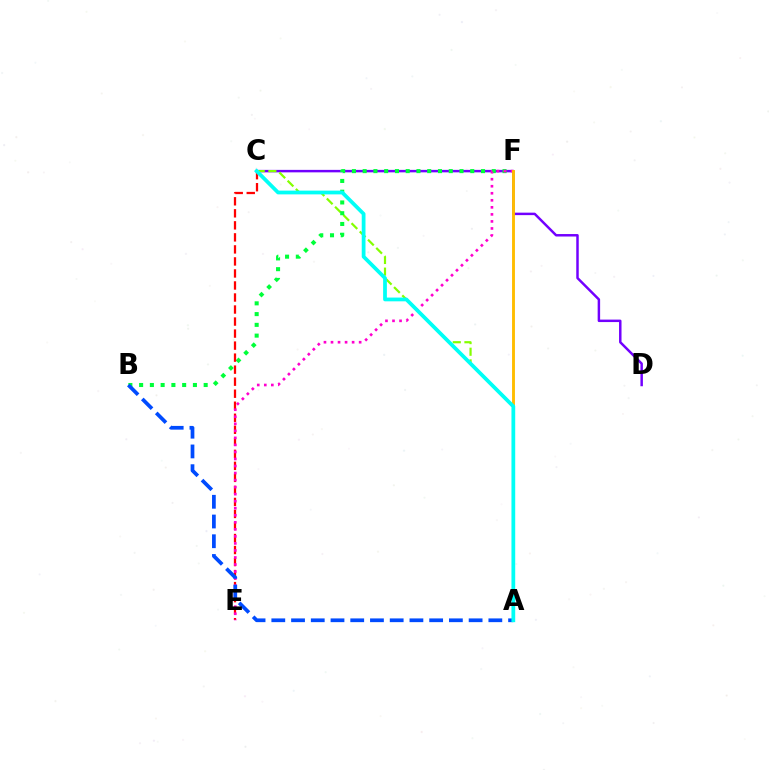{('C', 'D'): [{'color': '#7200ff', 'line_style': 'solid', 'thickness': 1.78}], ('A', 'C'): [{'color': '#84ff00', 'line_style': 'dashed', 'thickness': 1.58}, {'color': '#00fff6', 'line_style': 'solid', 'thickness': 2.71}], ('B', 'F'): [{'color': '#00ff39', 'line_style': 'dotted', 'thickness': 2.92}], ('C', 'E'): [{'color': '#ff0000', 'line_style': 'dashed', 'thickness': 1.63}], ('E', 'F'): [{'color': '#ff00cf', 'line_style': 'dotted', 'thickness': 1.91}], ('A', 'F'): [{'color': '#ffbd00', 'line_style': 'solid', 'thickness': 2.08}], ('A', 'B'): [{'color': '#004bff', 'line_style': 'dashed', 'thickness': 2.68}]}